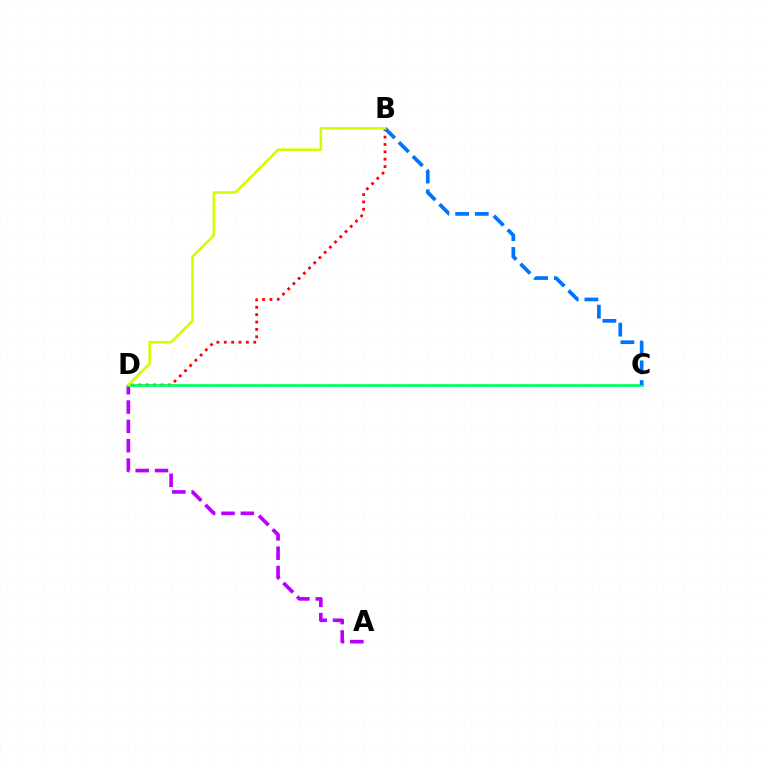{('A', 'D'): [{'color': '#b900ff', 'line_style': 'dashed', 'thickness': 2.63}], ('B', 'D'): [{'color': '#ff0000', 'line_style': 'dotted', 'thickness': 2.0}, {'color': '#d1ff00', 'line_style': 'solid', 'thickness': 1.87}], ('C', 'D'): [{'color': '#00ff5c', 'line_style': 'solid', 'thickness': 1.95}], ('B', 'C'): [{'color': '#0074ff', 'line_style': 'dashed', 'thickness': 2.68}]}